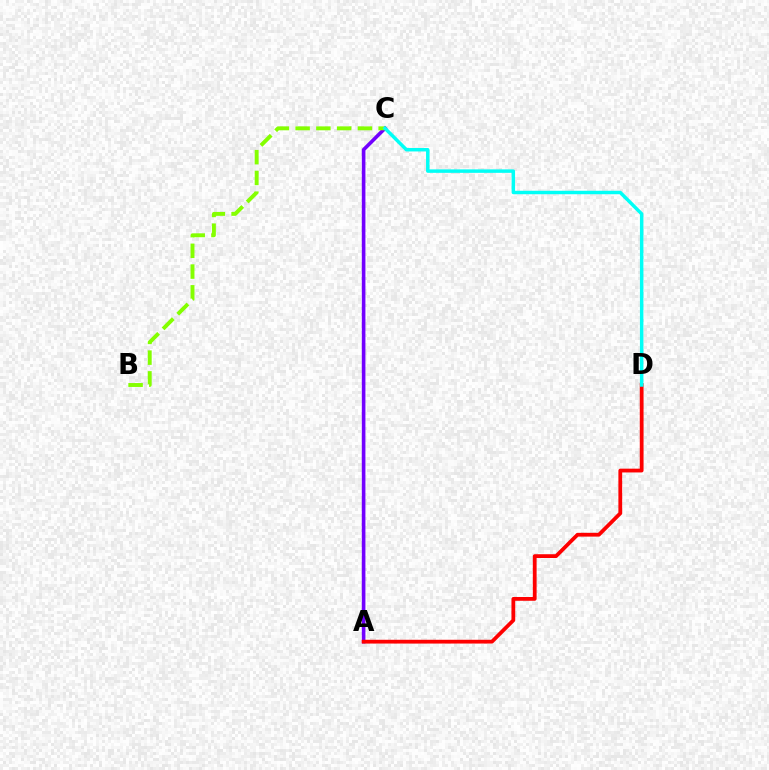{('A', 'C'): [{'color': '#7200ff', 'line_style': 'solid', 'thickness': 2.6}], ('A', 'D'): [{'color': '#ff0000', 'line_style': 'solid', 'thickness': 2.72}], ('B', 'C'): [{'color': '#84ff00', 'line_style': 'dashed', 'thickness': 2.82}], ('C', 'D'): [{'color': '#00fff6', 'line_style': 'solid', 'thickness': 2.49}]}